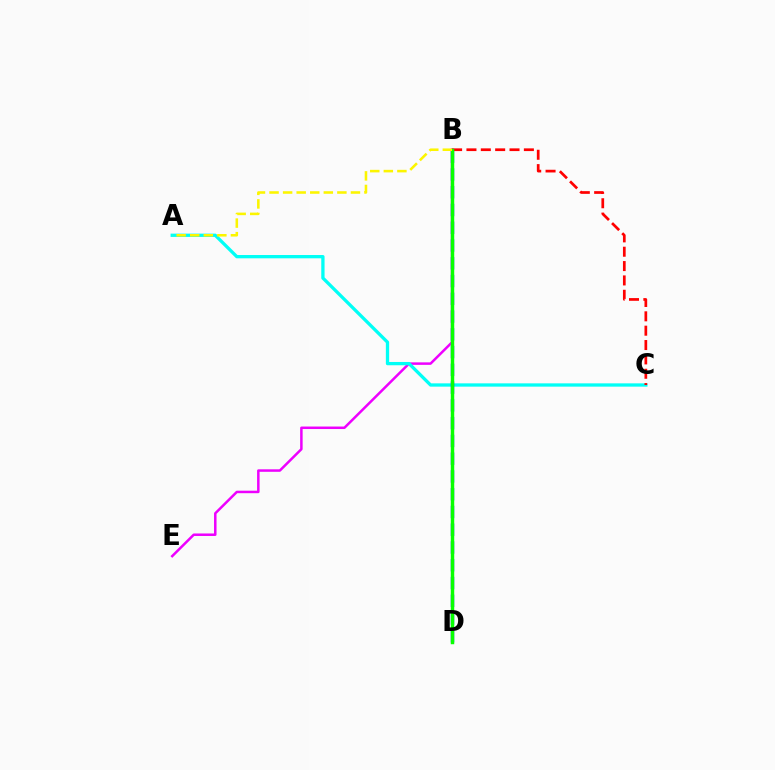{('B', 'E'): [{'color': '#ee00ff', 'line_style': 'solid', 'thickness': 1.8}], ('A', 'C'): [{'color': '#00fff6', 'line_style': 'solid', 'thickness': 2.37}], ('B', 'D'): [{'color': '#0010ff', 'line_style': 'dashed', 'thickness': 2.41}, {'color': '#08ff00', 'line_style': 'solid', 'thickness': 2.48}], ('B', 'C'): [{'color': '#ff0000', 'line_style': 'dashed', 'thickness': 1.95}], ('A', 'B'): [{'color': '#fcf500', 'line_style': 'dashed', 'thickness': 1.84}]}